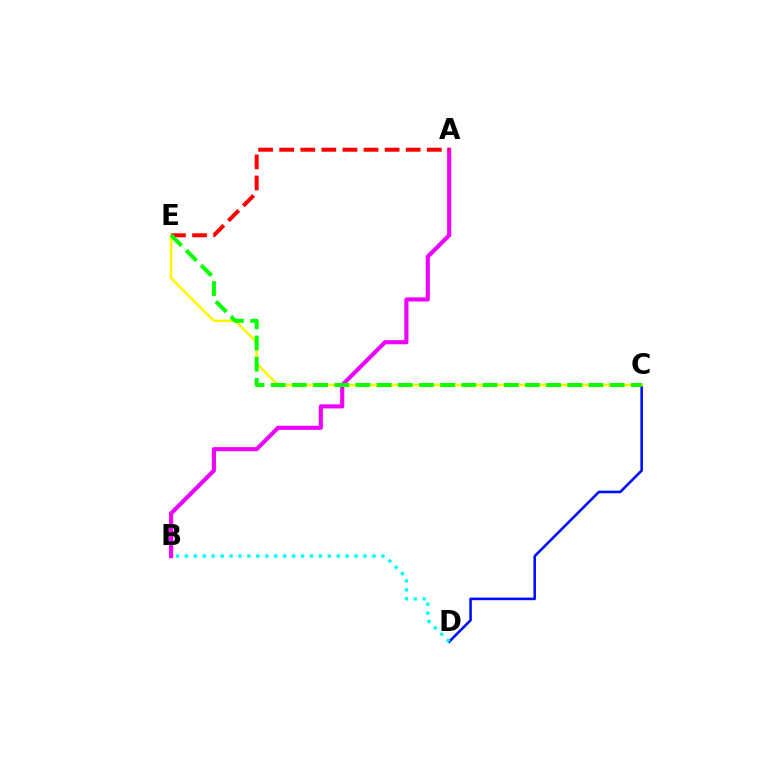{('C', 'D'): [{'color': '#0010ff', 'line_style': 'solid', 'thickness': 1.87}], ('C', 'E'): [{'color': '#fcf500', 'line_style': 'solid', 'thickness': 1.81}, {'color': '#08ff00', 'line_style': 'dashed', 'thickness': 2.88}], ('A', 'B'): [{'color': '#ee00ff', 'line_style': 'solid', 'thickness': 2.96}], ('A', 'E'): [{'color': '#ff0000', 'line_style': 'dashed', 'thickness': 2.86}], ('B', 'D'): [{'color': '#00fff6', 'line_style': 'dotted', 'thickness': 2.43}]}